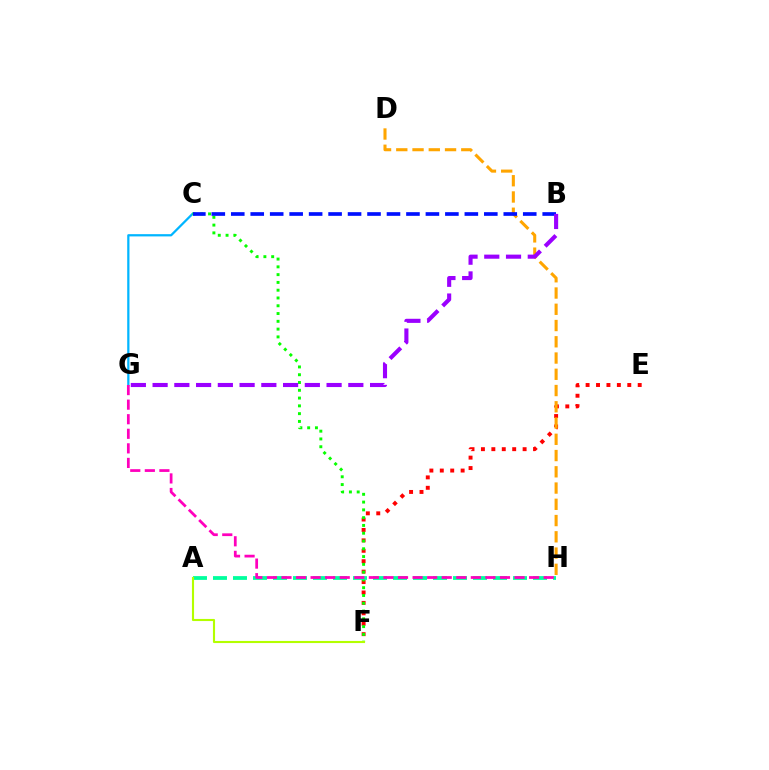{('E', 'F'): [{'color': '#ff0000', 'line_style': 'dotted', 'thickness': 2.83}], ('C', 'G'): [{'color': '#00b5ff', 'line_style': 'solid', 'thickness': 1.62}], ('D', 'H'): [{'color': '#ffa500', 'line_style': 'dashed', 'thickness': 2.21}], ('C', 'F'): [{'color': '#08ff00', 'line_style': 'dotted', 'thickness': 2.11}], ('B', 'C'): [{'color': '#0010ff', 'line_style': 'dashed', 'thickness': 2.64}], ('B', 'G'): [{'color': '#9b00ff', 'line_style': 'dashed', 'thickness': 2.95}], ('A', 'H'): [{'color': '#00ff9d', 'line_style': 'dashed', 'thickness': 2.72}], ('A', 'F'): [{'color': '#b3ff00', 'line_style': 'solid', 'thickness': 1.52}], ('G', 'H'): [{'color': '#ff00bd', 'line_style': 'dashed', 'thickness': 1.98}]}